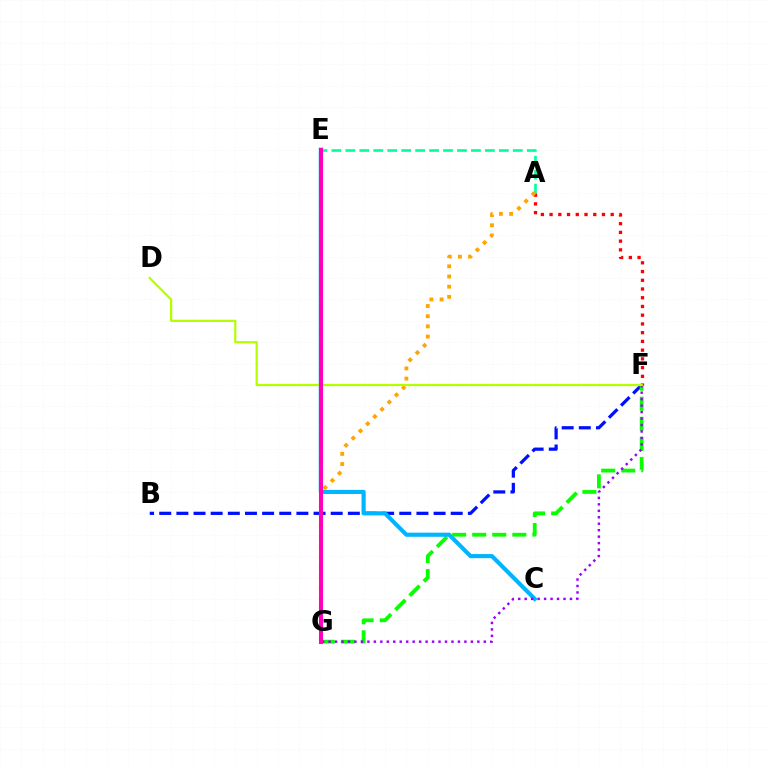{('A', 'E'): [{'color': '#00ff9d', 'line_style': 'dashed', 'thickness': 1.9}], ('B', 'F'): [{'color': '#0010ff', 'line_style': 'dashed', 'thickness': 2.33}], ('F', 'G'): [{'color': '#08ff00', 'line_style': 'dashed', 'thickness': 2.73}, {'color': '#9b00ff', 'line_style': 'dotted', 'thickness': 1.76}], ('C', 'E'): [{'color': '#00b5ff', 'line_style': 'solid', 'thickness': 2.97}], ('A', 'F'): [{'color': '#ff0000', 'line_style': 'dotted', 'thickness': 2.37}], ('A', 'G'): [{'color': '#ffa500', 'line_style': 'dotted', 'thickness': 2.77}], ('D', 'F'): [{'color': '#b3ff00', 'line_style': 'solid', 'thickness': 1.6}], ('E', 'G'): [{'color': '#ff00bd', 'line_style': 'solid', 'thickness': 2.91}]}